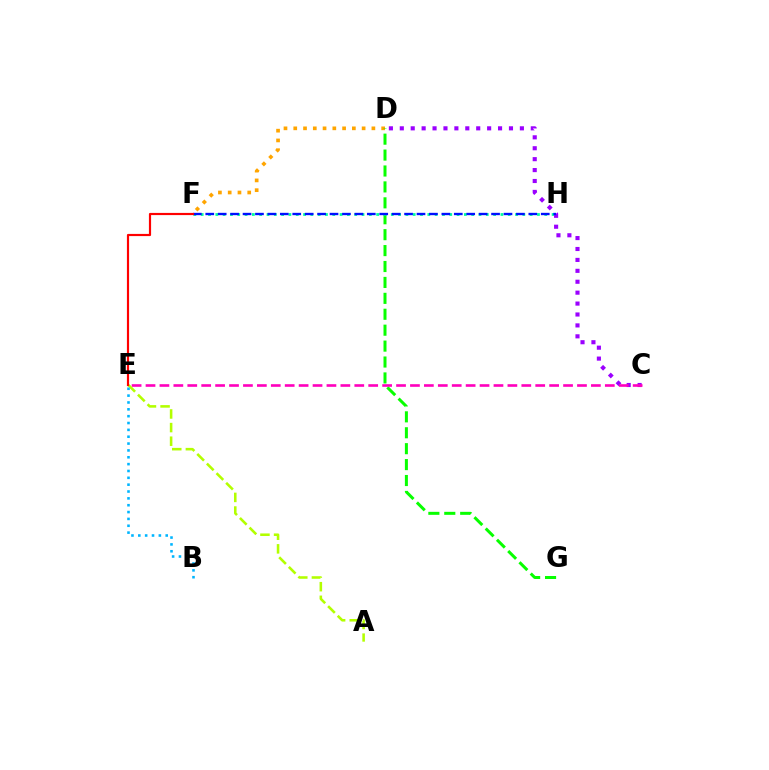{('D', 'F'): [{'color': '#ffa500', 'line_style': 'dotted', 'thickness': 2.65}], ('D', 'G'): [{'color': '#08ff00', 'line_style': 'dashed', 'thickness': 2.16}], ('F', 'H'): [{'color': '#00ff9d', 'line_style': 'dotted', 'thickness': 1.99}, {'color': '#0010ff', 'line_style': 'dashed', 'thickness': 1.69}], ('C', 'D'): [{'color': '#9b00ff', 'line_style': 'dotted', 'thickness': 2.97}], ('C', 'E'): [{'color': '#ff00bd', 'line_style': 'dashed', 'thickness': 1.89}], ('A', 'E'): [{'color': '#b3ff00', 'line_style': 'dashed', 'thickness': 1.85}], ('B', 'E'): [{'color': '#00b5ff', 'line_style': 'dotted', 'thickness': 1.86}], ('E', 'F'): [{'color': '#ff0000', 'line_style': 'solid', 'thickness': 1.57}]}